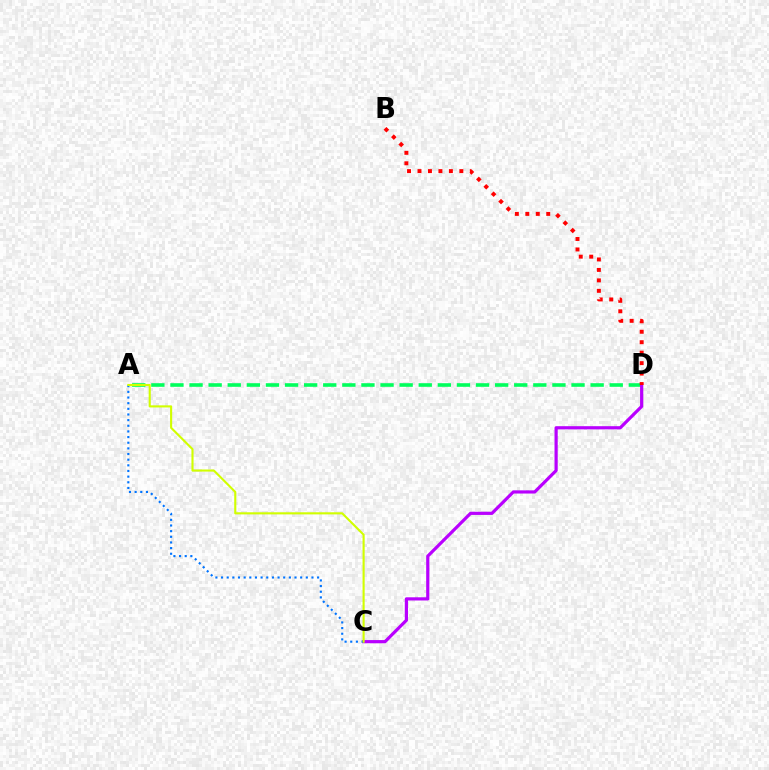{('A', 'D'): [{'color': '#00ff5c', 'line_style': 'dashed', 'thickness': 2.59}], ('C', 'D'): [{'color': '#b900ff', 'line_style': 'solid', 'thickness': 2.3}], ('A', 'C'): [{'color': '#0074ff', 'line_style': 'dotted', 'thickness': 1.54}, {'color': '#d1ff00', 'line_style': 'solid', 'thickness': 1.52}], ('B', 'D'): [{'color': '#ff0000', 'line_style': 'dotted', 'thickness': 2.84}]}